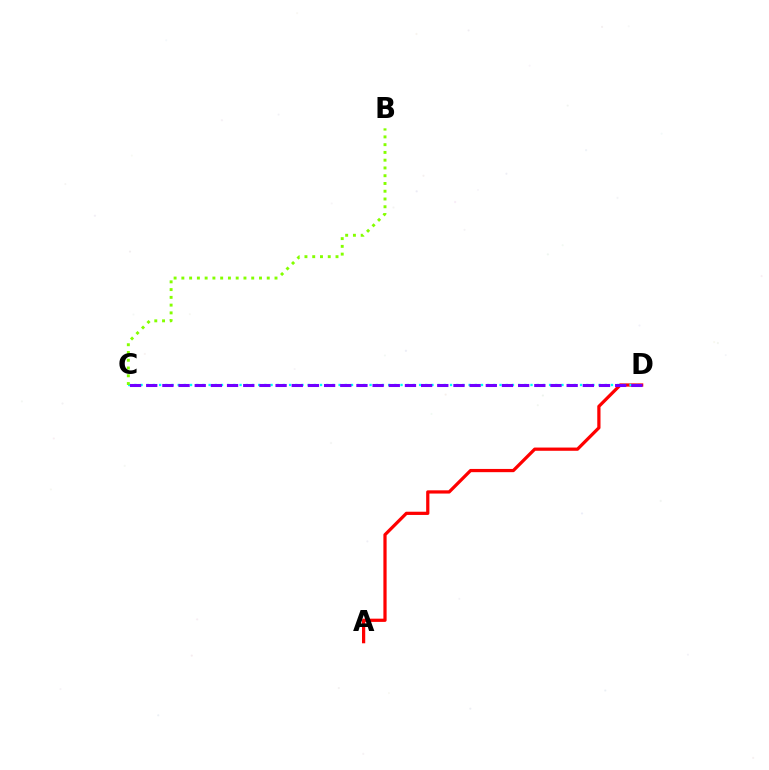{('A', 'D'): [{'color': '#ff0000', 'line_style': 'solid', 'thickness': 2.33}], ('C', 'D'): [{'color': '#00fff6', 'line_style': 'dotted', 'thickness': 1.68}, {'color': '#7200ff', 'line_style': 'dashed', 'thickness': 2.2}], ('B', 'C'): [{'color': '#84ff00', 'line_style': 'dotted', 'thickness': 2.11}]}